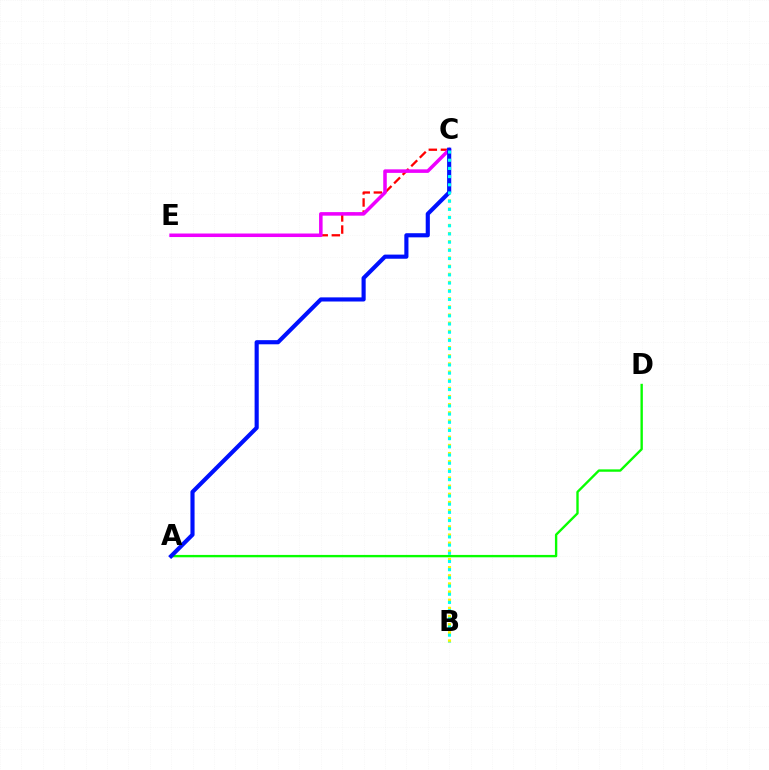{('B', 'C'): [{'color': '#fcf500', 'line_style': 'dotted', 'thickness': 2.21}, {'color': '#00fff6', 'line_style': 'dotted', 'thickness': 2.22}], ('A', 'D'): [{'color': '#08ff00', 'line_style': 'solid', 'thickness': 1.71}], ('C', 'E'): [{'color': '#ff0000', 'line_style': 'dashed', 'thickness': 1.65}, {'color': '#ee00ff', 'line_style': 'solid', 'thickness': 2.54}], ('A', 'C'): [{'color': '#0010ff', 'line_style': 'solid', 'thickness': 2.98}]}